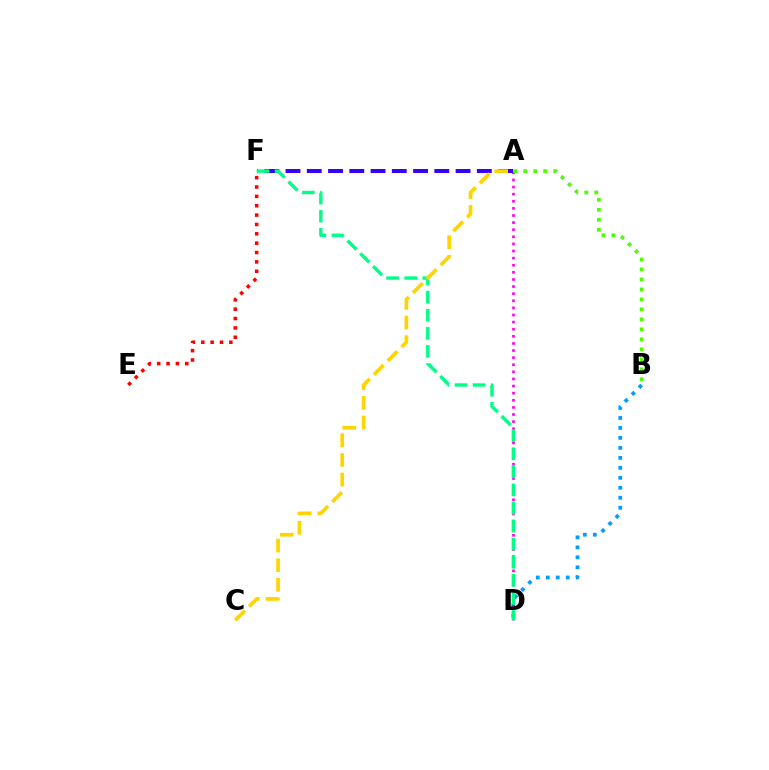{('B', 'D'): [{'color': '#009eff', 'line_style': 'dotted', 'thickness': 2.71}], ('A', 'D'): [{'color': '#ff00ed', 'line_style': 'dotted', 'thickness': 1.93}], ('A', 'F'): [{'color': '#3700ff', 'line_style': 'dashed', 'thickness': 2.89}], ('A', 'B'): [{'color': '#4fff00', 'line_style': 'dotted', 'thickness': 2.71}], ('D', 'F'): [{'color': '#00ff86', 'line_style': 'dashed', 'thickness': 2.46}], ('A', 'C'): [{'color': '#ffd500', 'line_style': 'dashed', 'thickness': 2.66}], ('E', 'F'): [{'color': '#ff0000', 'line_style': 'dotted', 'thickness': 2.54}]}